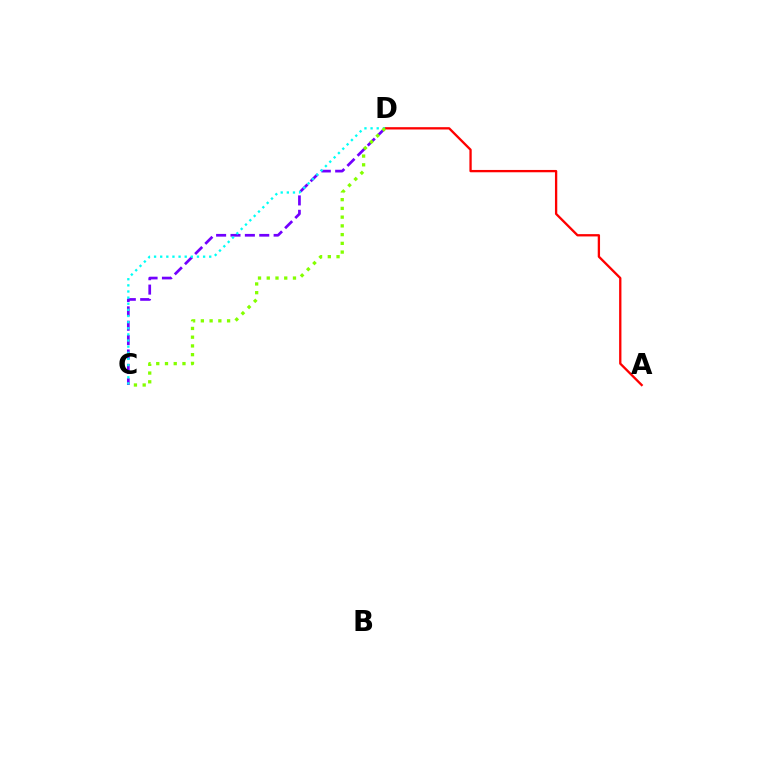{('A', 'D'): [{'color': '#ff0000', 'line_style': 'solid', 'thickness': 1.67}], ('C', 'D'): [{'color': '#7200ff', 'line_style': 'dashed', 'thickness': 1.95}, {'color': '#00fff6', 'line_style': 'dotted', 'thickness': 1.67}, {'color': '#84ff00', 'line_style': 'dotted', 'thickness': 2.37}]}